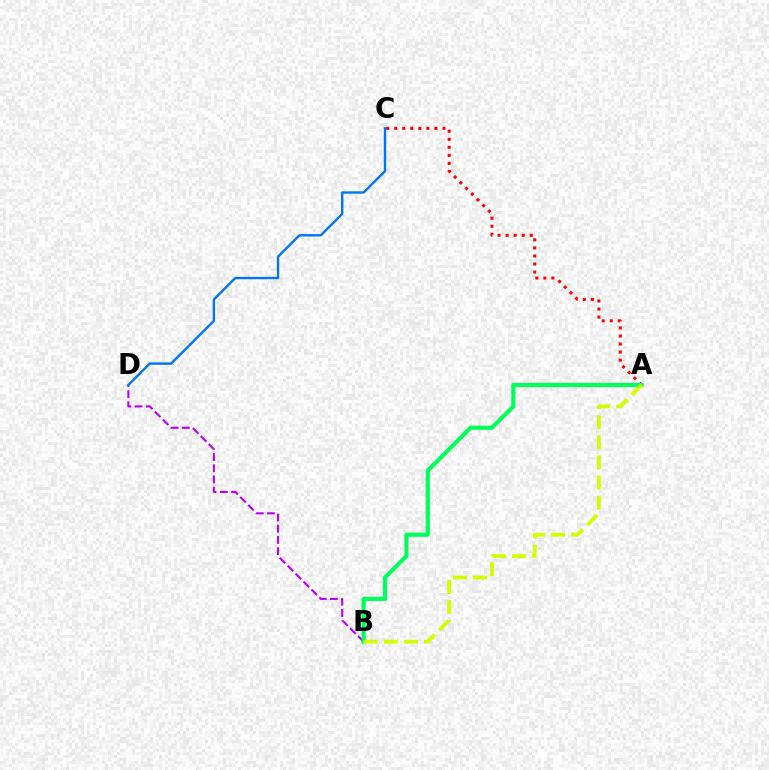{('B', 'D'): [{'color': '#b900ff', 'line_style': 'dashed', 'thickness': 1.52}], ('A', 'C'): [{'color': '#ff0000', 'line_style': 'dotted', 'thickness': 2.19}], ('A', 'B'): [{'color': '#00ff5c', 'line_style': 'solid', 'thickness': 2.97}, {'color': '#d1ff00', 'line_style': 'dashed', 'thickness': 2.73}], ('C', 'D'): [{'color': '#0074ff', 'line_style': 'solid', 'thickness': 1.71}]}